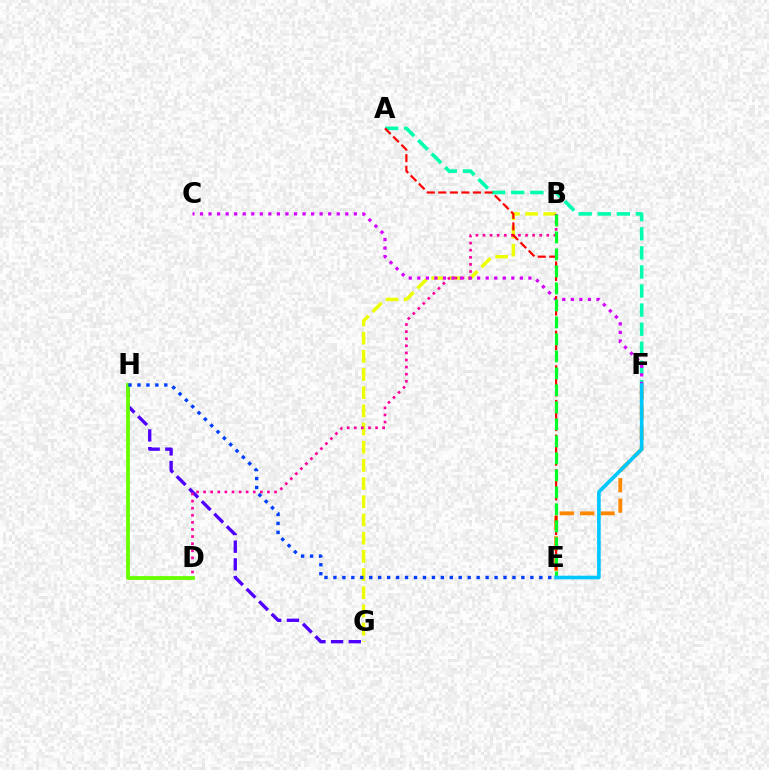{('G', 'H'): [{'color': '#4f00ff', 'line_style': 'dashed', 'thickness': 2.4}], ('B', 'G'): [{'color': '#eeff00', 'line_style': 'dashed', 'thickness': 2.47}], ('B', 'D'): [{'color': '#ff00a0', 'line_style': 'dotted', 'thickness': 1.93}], ('E', 'F'): [{'color': '#ff8800', 'line_style': 'dashed', 'thickness': 2.77}, {'color': '#00c7ff', 'line_style': 'solid', 'thickness': 2.62}], ('A', 'F'): [{'color': '#00ffaf', 'line_style': 'dashed', 'thickness': 2.59}], ('C', 'F'): [{'color': '#d600ff', 'line_style': 'dotted', 'thickness': 2.32}], ('D', 'H'): [{'color': '#66ff00', 'line_style': 'solid', 'thickness': 2.74}], ('E', 'H'): [{'color': '#003fff', 'line_style': 'dotted', 'thickness': 2.43}], ('A', 'E'): [{'color': '#ff0000', 'line_style': 'dashed', 'thickness': 1.57}], ('B', 'E'): [{'color': '#00ff27', 'line_style': 'dashed', 'thickness': 2.31}]}